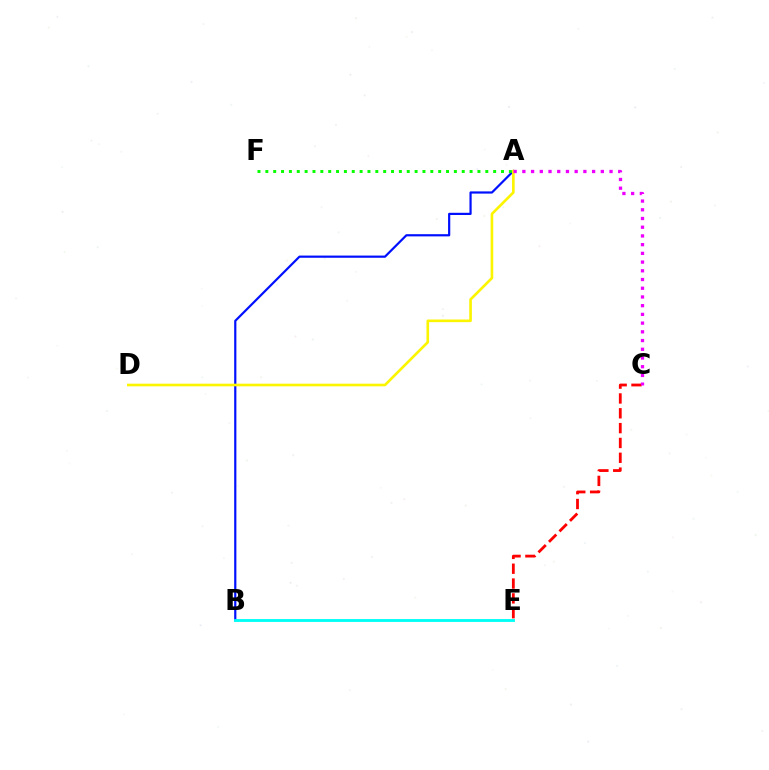{('A', 'B'): [{'color': '#0010ff', 'line_style': 'solid', 'thickness': 1.58}], ('C', 'E'): [{'color': '#ff0000', 'line_style': 'dashed', 'thickness': 2.01}], ('B', 'E'): [{'color': '#00fff6', 'line_style': 'solid', 'thickness': 2.05}], ('A', 'D'): [{'color': '#fcf500', 'line_style': 'solid', 'thickness': 1.9}], ('A', 'F'): [{'color': '#08ff00', 'line_style': 'dotted', 'thickness': 2.13}], ('A', 'C'): [{'color': '#ee00ff', 'line_style': 'dotted', 'thickness': 2.37}]}